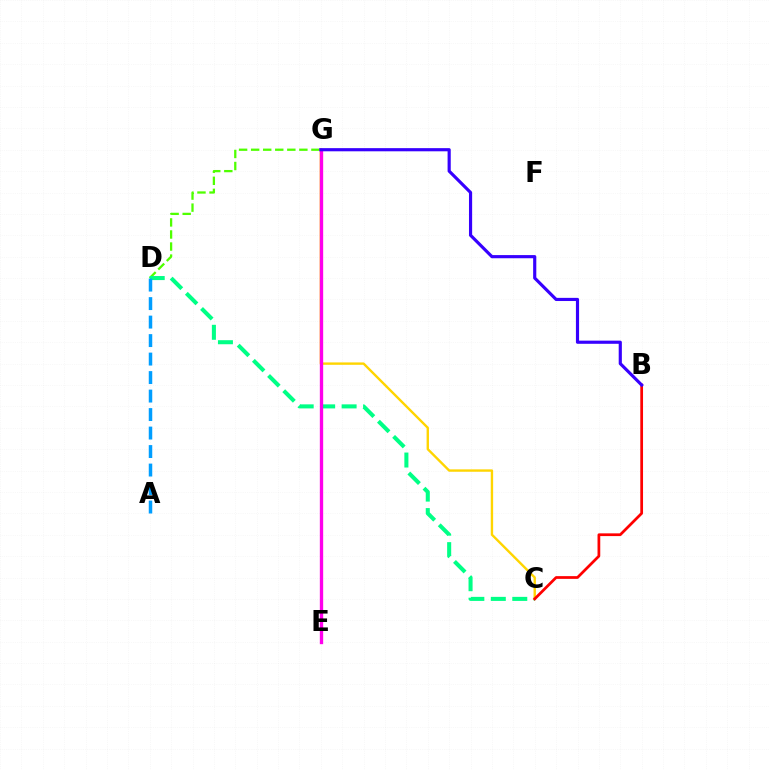{('D', 'G'): [{'color': '#4fff00', 'line_style': 'dashed', 'thickness': 1.64}], ('C', 'D'): [{'color': '#00ff86', 'line_style': 'dashed', 'thickness': 2.92}], ('A', 'D'): [{'color': '#009eff', 'line_style': 'dashed', 'thickness': 2.51}], ('C', 'G'): [{'color': '#ffd500', 'line_style': 'solid', 'thickness': 1.72}], ('B', 'C'): [{'color': '#ff0000', 'line_style': 'solid', 'thickness': 1.97}], ('E', 'G'): [{'color': '#ff00ed', 'line_style': 'solid', 'thickness': 2.4}], ('B', 'G'): [{'color': '#3700ff', 'line_style': 'solid', 'thickness': 2.28}]}